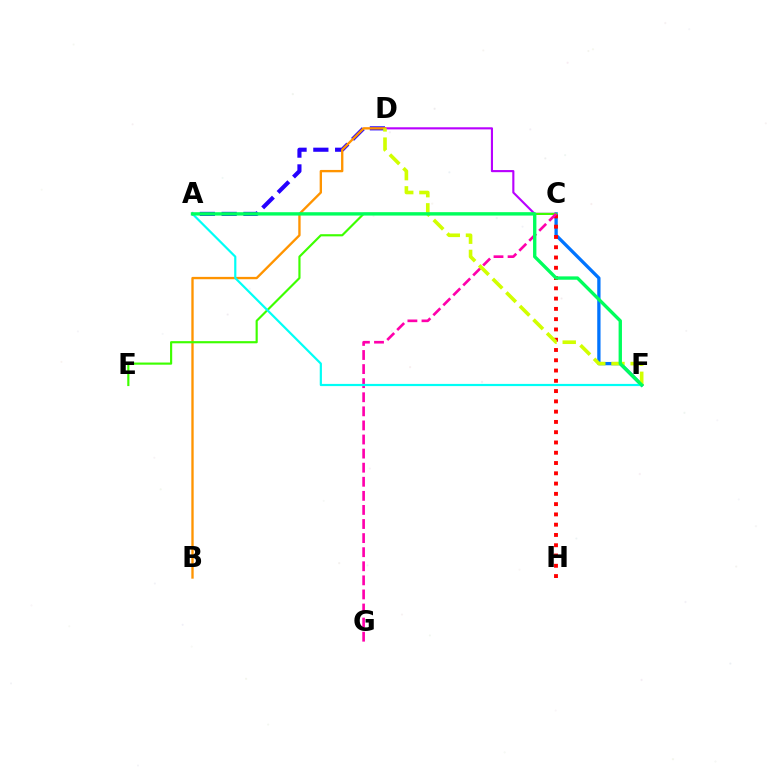{('C', 'F'): [{'color': '#0074ff', 'line_style': 'solid', 'thickness': 2.37}], ('A', 'D'): [{'color': '#2500ff', 'line_style': 'dashed', 'thickness': 2.96}], ('C', 'D'): [{'color': '#b900ff', 'line_style': 'solid', 'thickness': 1.53}], ('C', 'H'): [{'color': '#ff0000', 'line_style': 'dotted', 'thickness': 2.79}], ('B', 'D'): [{'color': '#ff9400', 'line_style': 'solid', 'thickness': 1.69}], ('C', 'E'): [{'color': '#3dff00', 'line_style': 'solid', 'thickness': 1.56}], ('C', 'G'): [{'color': '#ff00ac', 'line_style': 'dashed', 'thickness': 1.91}], ('A', 'F'): [{'color': '#00fff6', 'line_style': 'solid', 'thickness': 1.58}, {'color': '#00ff5c', 'line_style': 'solid', 'thickness': 2.42}], ('D', 'F'): [{'color': '#d1ff00', 'line_style': 'dashed', 'thickness': 2.61}]}